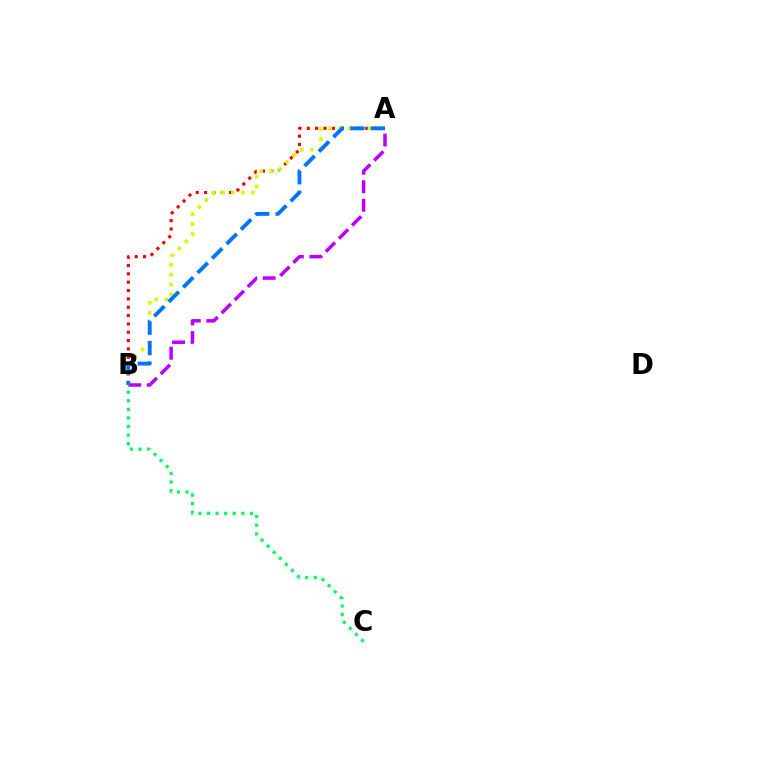{('A', 'B'): [{'color': '#ff0000', 'line_style': 'dotted', 'thickness': 2.27}, {'color': '#d1ff00', 'line_style': 'dotted', 'thickness': 2.69}, {'color': '#b900ff', 'line_style': 'dashed', 'thickness': 2.52}, {'color': '#0074ff', 'line_style': 'dashed', 'thickness': 2.78}], ('B', 'C'): [{'color': '#00ff5c', 'line_style': 'dotted', 'thickness': 2.33}]}